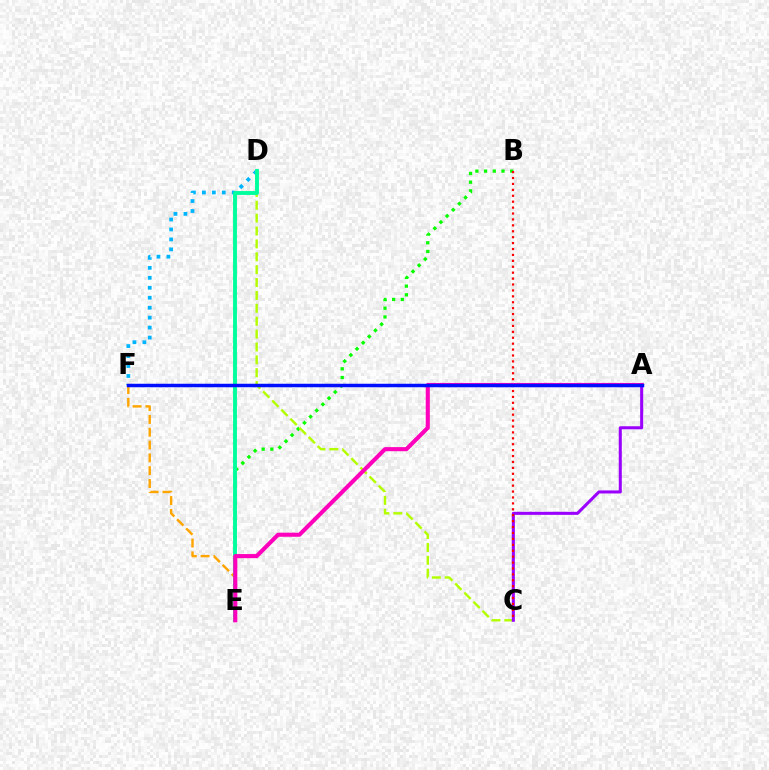{('E', 'F'): [{'color': '#ffa500', 'line_style': 'dashed', 'thickness': 1.74}], ('B', 'E'): [{'color': '#08ff00', 'line_style': 'dotted', 'thickness': 2.36}], ('C', 'D'): [{'color': '#b3ff00', 'line_style': 'dashed', 'thickness': 1.75}], ('D', 'F'): [{'color': '#00b5ff', 'line_style': 'dotted', 'thickness': 2.71}], ('A', 'C'): [{'color': '#9b00ff', 'line_style': 'solid', 'thickness': 2.19}], ('B', 'C'): [{'color': '#ff0000', 'line_style': 'dotted', 'thickness': 1.61}], ('D', 'E'): [{'color': '#00ff9d', 'line_style': 'solid', 'thickness': 2.8}], ('A', 'E'): [{'color': '#ff00bd', 'line_style': 'solid', 'thickness': 2.95}], ('A', 'F'): [{'color': '#0010ff', 'line_style': 'solid', 'thickness': 2.51}]}